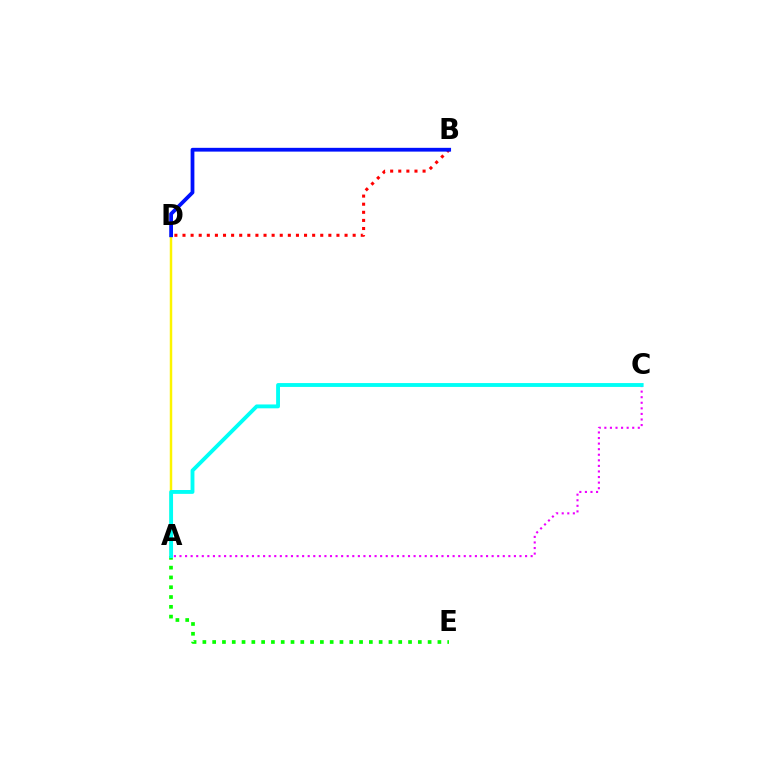{('A', 'C'): [{'color': '#ee00ff', 'line_style': 'dotted', 'thickness': 1.51}, {'color': '#00fff6', 'line_style': 'solid', 'thickness': 2.78}], ('A', 'D'): [{'color': '#fcf500', 'line_style': 'solid', 'thickness': 1.78}], ('B', 'D'): [{'color': '#ff0000', 'line_style': 'dotted', 'thickness': 2.2}, {'color': '#0010ff', 'line_style': 'solid', 'thickness': 2.72}], ('A', 'E'): [{'color': '#08ff00', 'line_style': 'dotted', 'thickness': 2.66}]}